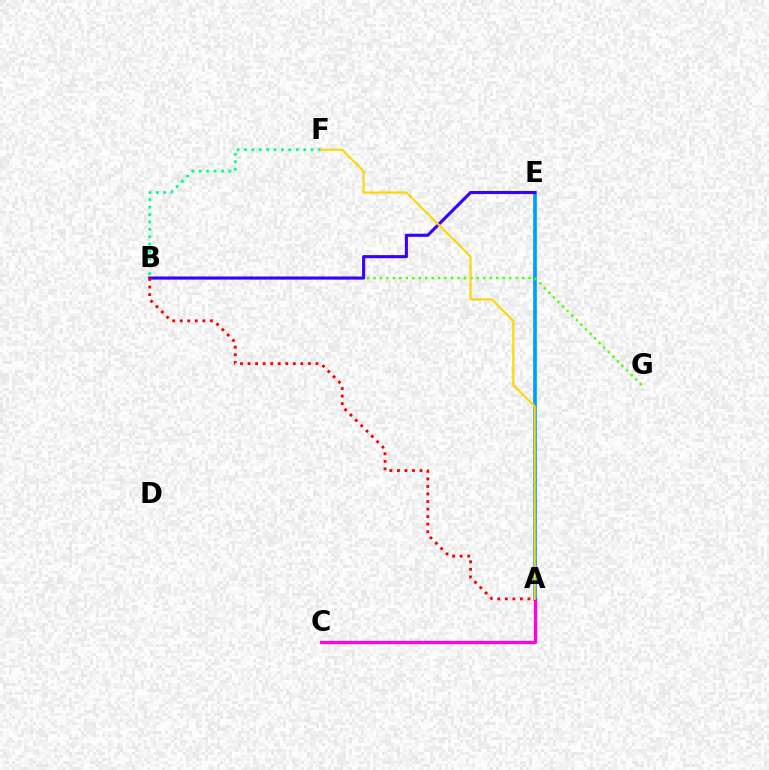{('A', 'E'): [{'color': '#009eff', 'line_style': 'solid', 'thickness': 2.64}], ('A', 'C'): [{'color': '#ff00ed', 'line_style': 'solid', 'thickness': 2.36}], ('B', 'G'): [{'color': '#4fff00', 'line_style': 'dotted', 'thickness': 1.76}], ('B', 'E'): [{'color': '#3700ff', 'line_style': 'solid', 'thickness': 2.23}], ('B', 'F'): [{'color': '#00ff86', 'line_style': 'dotted', 'thickness': 2.01}], ('A', 'B'): [{'color': '#ff0000', 'line_style': 'dotted', 'thickness': 2.05}], ('A', 'F'): [{'color': '#ffd500', 'line_style': 'solid', 'thickness': 1.51}]}